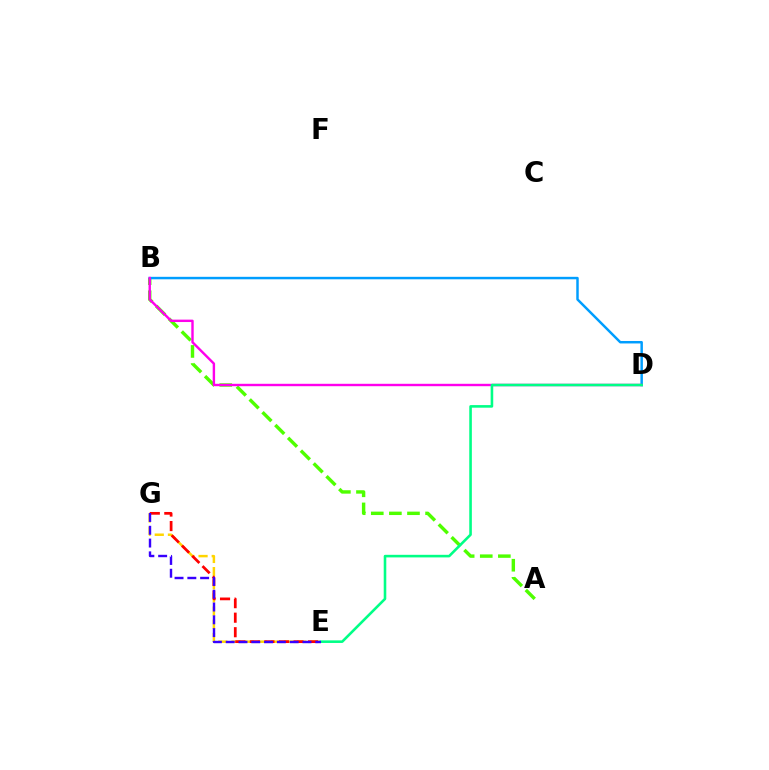{('A', 'B'): [{'color': '#4fff00', 'line_style': 'dashed', 'thickness': 2.46}], ('E', 'G'): [{'color': '#ffd500', 'line_style': 'dashed', 'thickness': 1.79}, {'color': '#ff0000', 'line_style': 'dashed', 'thickness': 1.97}, {'color': '#3700ff', 'line_style': 'dashed', 'thickness': 1.74}], ('B', 'D'): [{'color': '#009eff', 'line_style': 'solid', 'thickness': 1.78}, {'color': '#ff00ed', 'line_style': 'solid', 'thickness': 1.73}], ('D', 'E'): [{'color': '#00ff86', 'line_style': 'solid', 'thickness': 1.86}]}